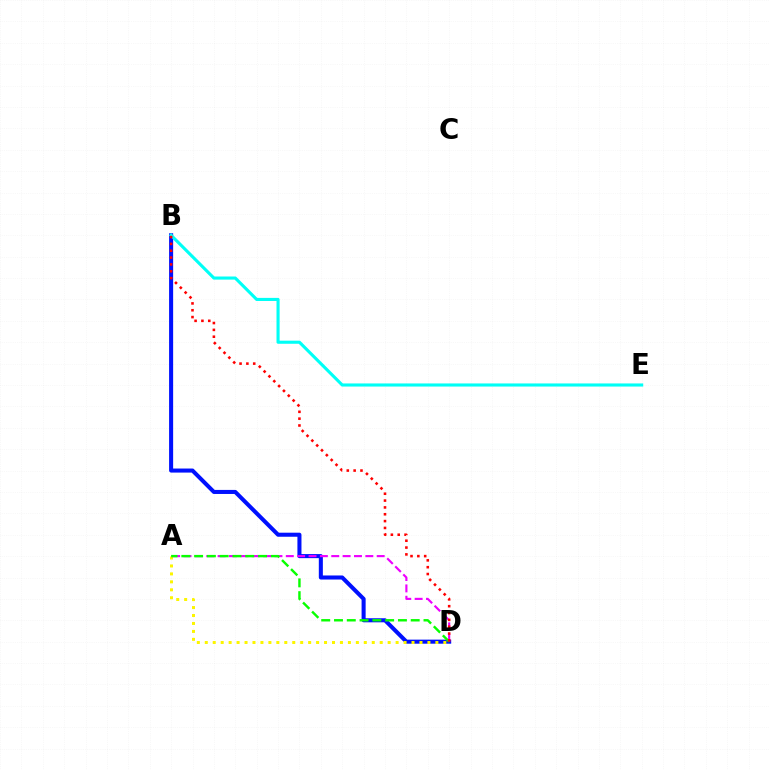{('B', 'D'): [{'color': '#0010ff', 'line_style': 'solid', 'thickness': 2.92}, {'color': '#ff0000', 'line_style': 'dotted', 'thickness': 1.86}], ('B', 'E'): [{'color': '#00fff6', 'line_style': 'solid', 'thickness': 2.24}], ('A', 'D'): [{'color': '#ee00ff', 'line_style': 'dashed', 'thickness': 1.54}, {'color': '#fcf500', 'line_style': 'dotted', 'thickness': 2.16}, {'color': '#08ff00', 'line_style': 'dashed', 'thickness': 1.74}]}